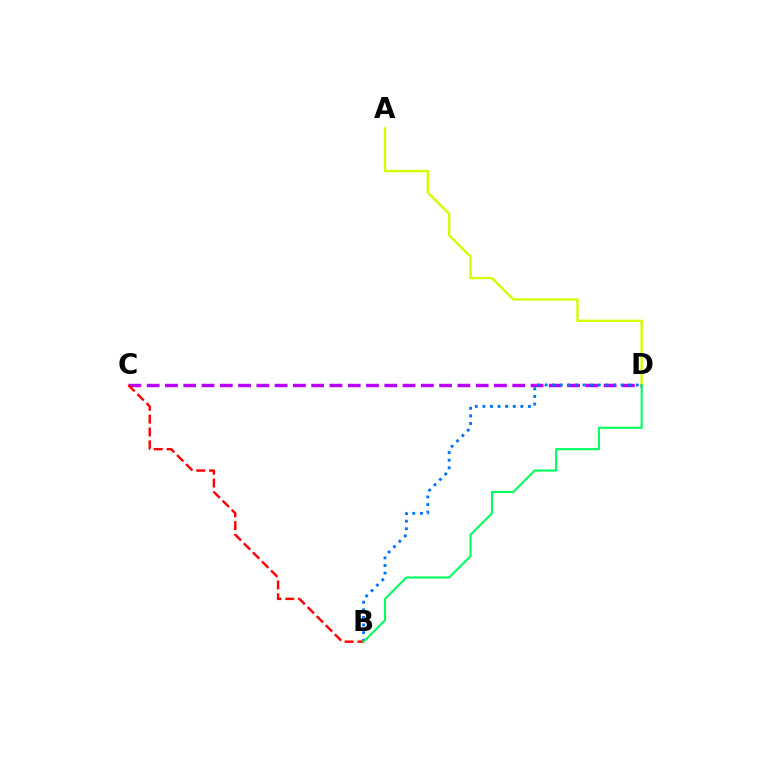{('C', 'D'): [{'color': '#b900ff', 'line_style': 'dashed', 'thickness': 2.48}], ('B', 'D'): [{'color': '#0074ff', 'line_style': 'dotted', 'thickness': 2.06}, {'color': '#00ff5c', 'line_style': 'solid', 'thickness': 1.52}], ('B', 'C'): [{'color': '#ff0000', 'line_style': 'dashed', 'thickness': 1.74}], ('A', 'D'): [{'color': '#d1ff00', 'line_style': 'solid', 'thickness': 1.72}]}